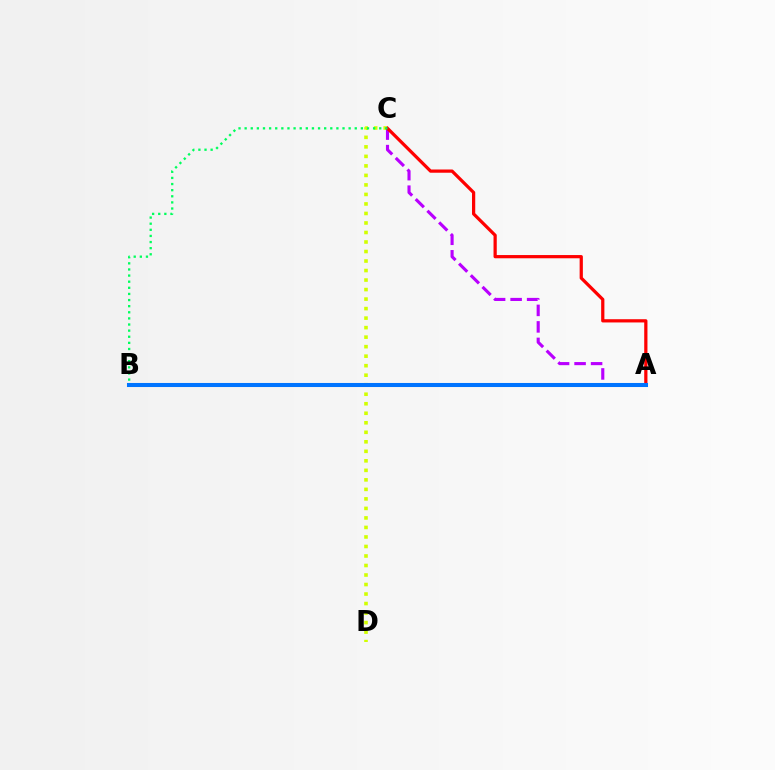{('C', 'D'): [{'color': '#d1ff00', 'line_style': 'dotted', 'thickness': 2.59}], ('A', 'C'): [{'color': '#b900ff', 'line_style': 'dashed', 'thickness': 2.24}, {'color': '#ff0000', 'line_style': 'solid', 'thickness': 2.33}], ('B', 'C'): [{'color': '#00ff5c', 'line_style': 'dotted', 'thickness': 1.66}], ('A', 'B'): [{'color': '#0074ff', 'line_style': 'solid', 'thickness': 2.92}]}